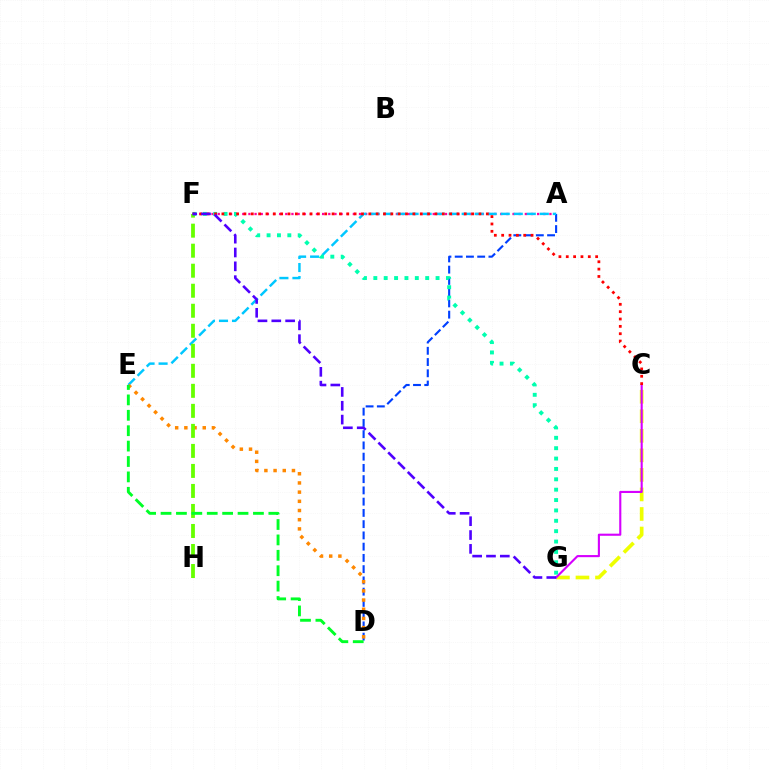{('A', 'F'): [{'color': '#ff00a0', 'line_style': 'dotted', 'thickness': 1.67}], ('C', 'G'): [{'color': '#eeff00', 'line_style': 'dashed', 'thickness': 2.65}, {'color': '#d600ff', 'line_style': 'solid', 'thickness': 1.53}], ('A', 'D'): [{'color': '#003fff', 'line_style': 'dashed', 'thickness': 1.53}], ('A', 'E'): [{'color': '#00c7ff', 'line_style': 'dashed', 'thickness': 1.77}], ('D', 'E'): [{'color': '#ff8800', 'line_style': 'dotted', 'thickness': 2.5}, {'color': '#00ff27', 'line_style': 'dashed', 'thickness': 2.09}], ('F', 'H'): [{'color': '#66ff00', 'line_style': 'dashed', 'thickness': 2.72}], ('F', 'G'): [{'color': '#00ffaf', 'line_style': 'dotted', 'thickness': 2.82}, {'color': '#4f00ff', 'line_style': 'dashed', 'thickness': 1.88}], ('C', 'F'): [{'color': '#ff0000', 'line_style': 'dotted', 'thickness': 2.0}]}